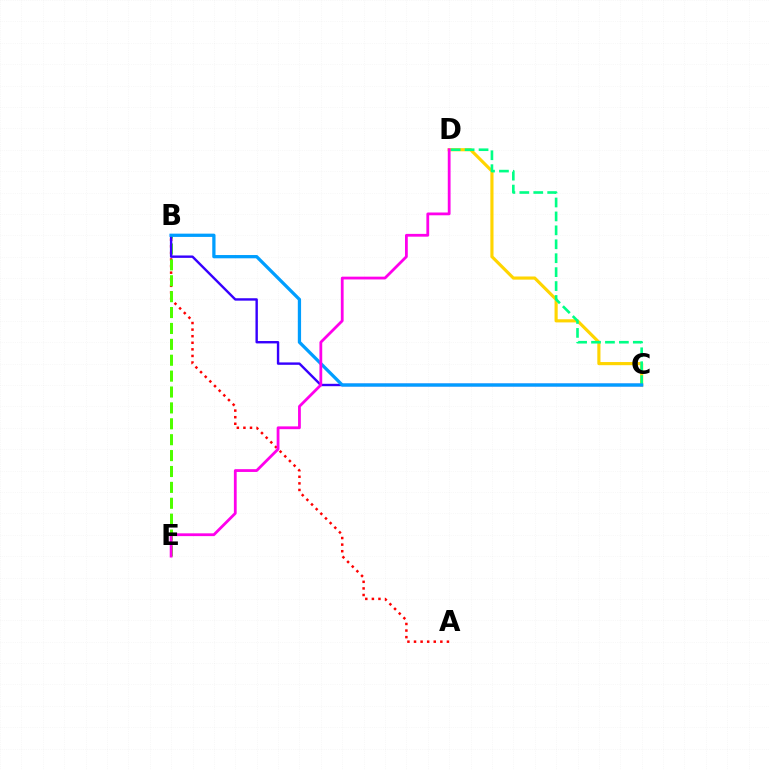{('A', 'B'): [{'color': '#ff0000', 'line_style': 'dotted', 'thickness': 1.79}], ('B', 'E'): [{'color': '#4fff00', 'line_style': 'dashed', 'thickness': 2.16}], ('C', 'D'): [{'color': '#ffd500', 'line_style': 'solid', 'thickness': 2.26}, {'color': '#00ff86', 'line_style': 'dashed', 'thickness': 1.89}], ('B', 'C'): [{'color': '#3700ff', 'line_style': 'solid', 'thickness': 1.73}, {'color': '#009eff', 'line_style': 'solid', 'thickness': 2.35}], ('D', 'E'): [{'color': '#ff00ed', 'line_style': 'solid', 'thickness': 2.01}]}